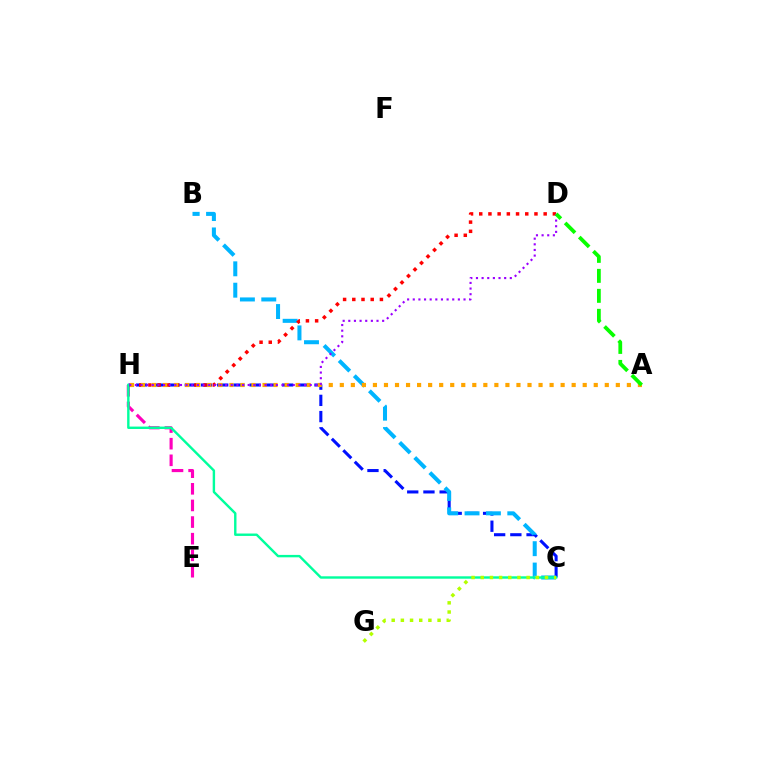{('E', 'H'): [{'color': '#ff00bd', 'line_style': 'dashed', 'thickness': 2.26}], ('C', 'H'): [{'color': '#0010ff', 'line_style': 'dashed', 'thickness': 2.2}, {'color': '#00ff9d', 'line_style': 'solid', 'thickness': 1.73}], ('B', 'C'): [{'color': '#00b5ff', 'line_style': 'dashed', 'thickness': 2.9}], ('D', 'H'): [{'color': '#ff0000', 'line_style': 'dotted', 'thickness': 2.5}, {'color': '#9b00ff', 'line_style': 'dotted', 'thickness': 1.53}], ('A', 'H'): [{'color': '#ffa500', 'line_style': 'dotted', 'thickness': 3.0}], ('A', 'D'): [{'color': '#08ff00', 'line_style': 'dashed', 'thickness': 2.71}], ('C', 'G'): [{'color': '#b3ff00', 'line_style': 'dotted', 'thickness': 2.49}]}